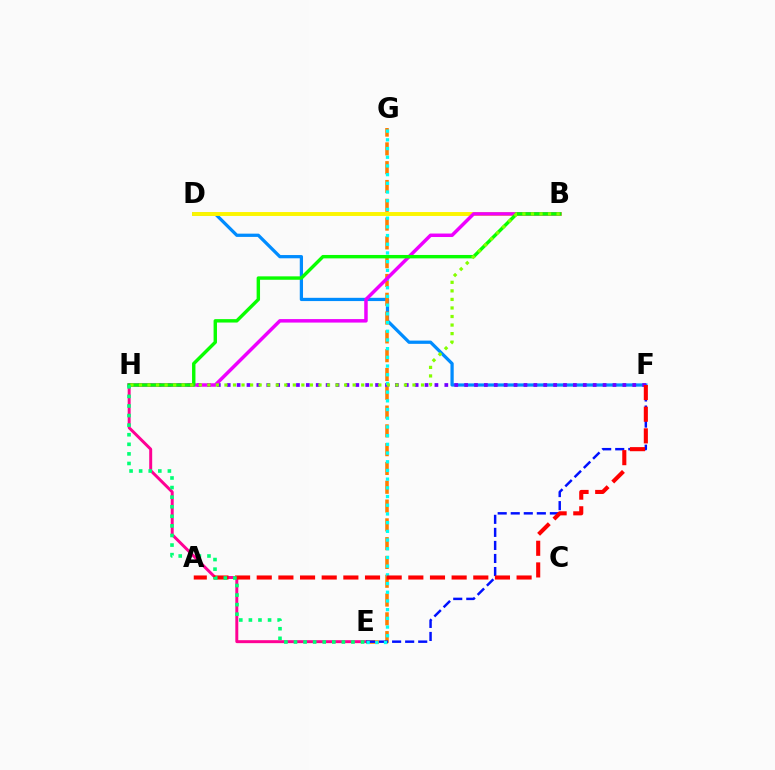{('E', 'H'): [{'color': '#ff0094', 'line_style': 'solid', 'thickness': 2.13}, {'color': '#00ff74', 'line_style': 'dotted', 'thickness': 2.6}], ('D', 'F'): [{'color': '#008cff', 'line_style': 'solid', 'thickness': 2.34}], ('E', 'G'): [{'color': '#ff7c00', 'line_style': 'dashed', 'thickness': 2.55}, {'color': '#00fff6', 'line_style': 'dotted', 'thickness': 2.36}], ('F', 'H'): [{'color': '#7200ff', 'line_style': 'dotted', 'thickness': 2.69}], ('B', 'D'): [{'color': '#fcf500', 'line_style': 'solid', 'thickness': 2.83}], ('E', 'F'): [{'color': '#0010ff', 'line_style': 'dashed', 'thickness': 1.77}], ('B', 'H'): [{'color': '#ee00ff', 'line_style': 'solid', 'thickness': 2.51}, {'color': '#08ff00', 'line_style': 'solid', 'thickness': 2.45}, {'color': '#84ff00', 'line_style': 'dotted', 'thickness': 2.32}], ('A', 'F'): [{'color': '#ff0000', 'line_style': 'dashed', 'thickness': 2.94}]}